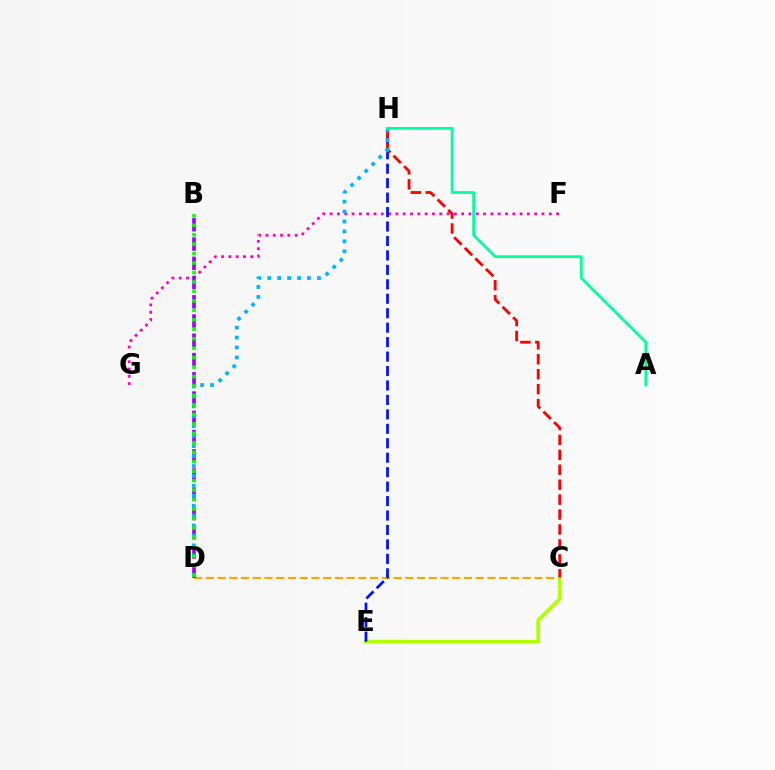{('F', 'G'): [{'color': '#ff00bd', 'line_style': 'dotted', 'thickness': 1.98}], ('C', 'D'): [{'color': '#ffa500', 'line_style': 'dashed', 'thickness': 1.59}], ('B', 'D'): [{'color': '#9b00ff', 'line_style': 'dashed', 'thickness': 2.61}, {'color': '#08ff00', 'line_style': 'dotted', 'thickness': 2.57}], ('C', 'E'): [{'color': '#b3ff00', 'line_style': 'solid', 'thickness': 2.72}], ('E', 'H'): [{'color': '#0010ff', 'line_style': 'dashed', 'thickness': 1.96}], ('C', 'H'): [{'color': '#ff0000', 'line_style': 'dashed', 'thickness': 2.03}], ('D', 'H'): [{'color': '#00b5ff', 'line_style': 'dotted', 'thickness': 2.7}], ('A', 'H'): [{'color': '#00ff9d', 'line_style': 'solid', 'thickness': 1.97}]}